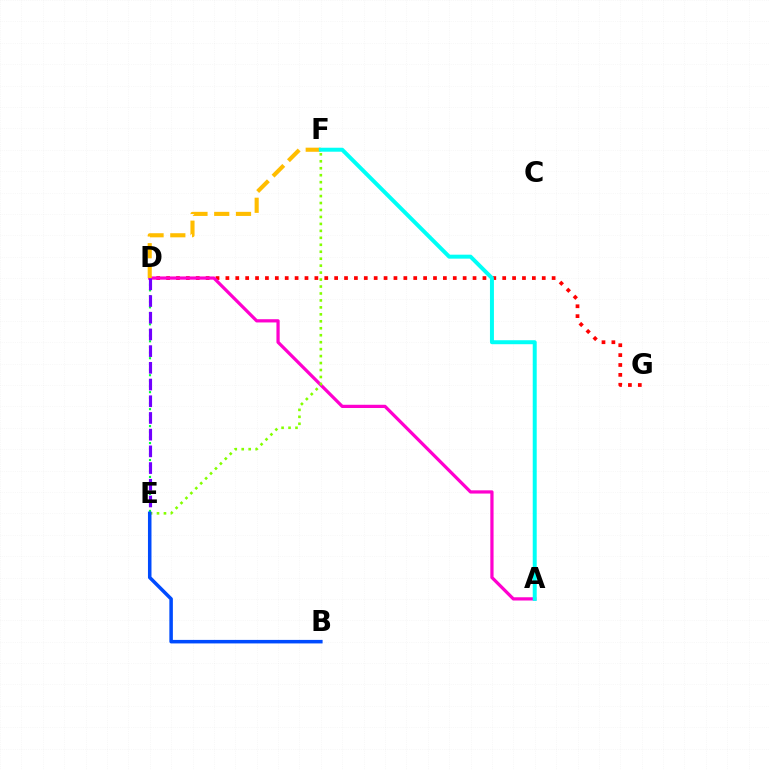{('D', 'G'): [{'color': '#ff0000', 'line_style': 'dotted', 'thickness': 2.69}], ('D', 'E'): [{'color': '#00ff39', 'line_style': 'dotted', 'thickness': 1.54}, {'color': '#7200ff', 'line_style': 'dashed', 'thickness': 2.27}], ('A', 'D'): [{'color': '#ff00cf', 'line_style': 'solid', 'thickness': 2.33}], ('E', 'F'): [{'color': '#84ff00', 'line_style': 'dotted', 'thickness': 1.89}], ('D', 'F'): [{'color': '#ffbd00', 'line_style': 'dashed', 'thickness': 2.96}], ('A', 'F'): [{'color': '#00fff6', 'line_style': 'solid', 'thickness': 2.86}], ('B', 'E'): [{'color': '#004bff', 'line_style': 'solid', 'thickness': 2.53}]}